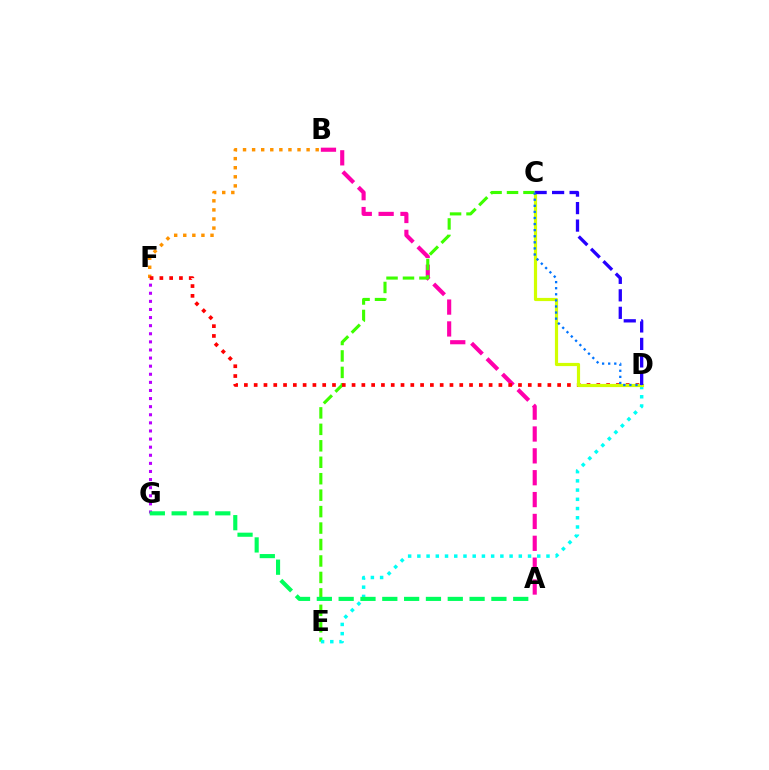{('A', 'B'): [{'color': '#ff00ac', 'line_style': 'dashed', 'thickness': 2.97}], ('C', 'E'): [{'color': '#3dff00', 'line_style': 'dashed', 'thickness': 2.24}], ('D', 'E'): [{'color': '#00fff6', 'line_style': 'dotted', 'thickness': 2.51}], ('B', 'F'): [{'color': '#ff9400', 'line_style': 'dotted', 'thickness': 2.47}], ('D', 'F'): [{'color': '#ff0000', 'line_style': 'dotted', 'thickness': 2.66}], ('F', 'G'): [{'color': '#b900ff', 'line_style': 'dotted', 'thickness': 2.2}], ('C', 'D'): [{'color': '#d1ff00', 'line_style': 'solid', 'thickness': 2.29}, {'color': '#2500ff', 'line_style': 'dashed', 'thickness': 2.38}, {'color': '#0074ff', 'line_style': 'dotted', 'thickness': 1.65}], ('A', 'G'): [{'color': '#00ff5c', 'line_style': 'dashed', 'thickness': 2.96}]}